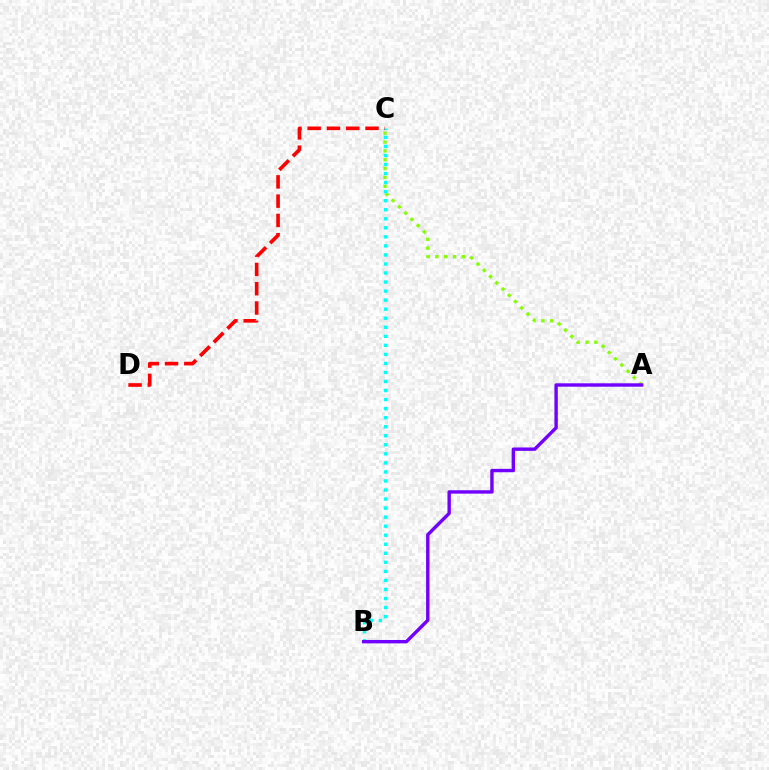{('A', 'C'): [{'color': '#84ff00', 'line_style': 'dotted', 'thickness': 2.4}], ('B', 'C'): [{'color': '#00fff6', 'line_style': 'dotted', 'thickness': 2.46}], ('A', 'B'): [{'color': '#7200ff', 'line_style': 'solid', 'thickness': 2.44}], ('C', 'D'): [{'color': '#ff0000', 'line_style': 'dashed', 'thickness': 2.62}]}